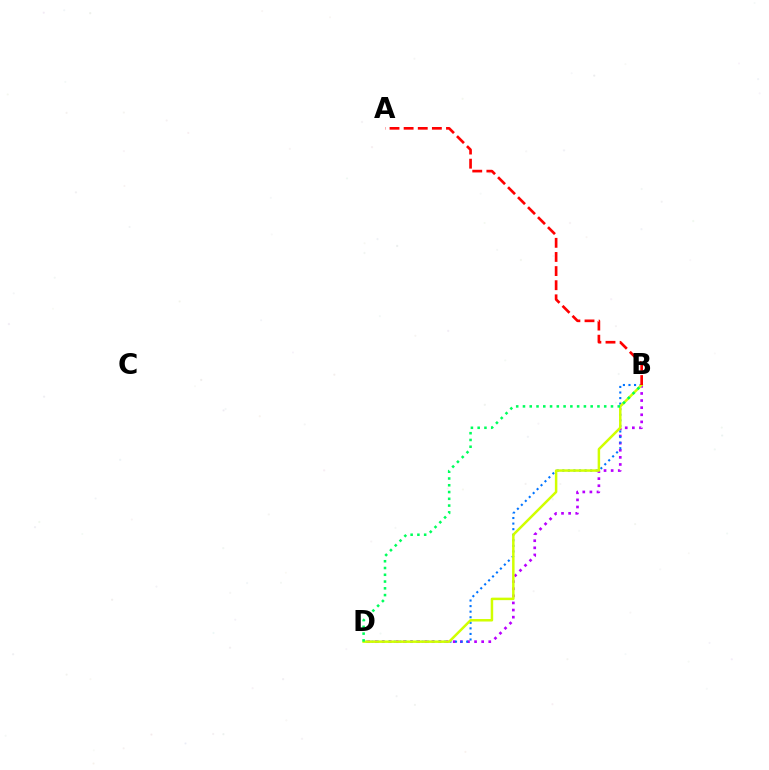{('B', 'D'): [{'color': '#b900ff', 'line_style': 'dotted', 'thickness': 1.93}, {'color': '#0074ff', 'line_style': 'dotted', 'thickness': 1.51}, {'color': '#d1ff00', 'line_style': 'solid', 'thickness': 1.79}, {'color': '#00ff5c', 'line_style': 'dotted', 'thickness': 1.84}], ('A', 'B'): [{'color': '#ff0000', 'line_style': 'dashed', 'thickness': 1.92}]}